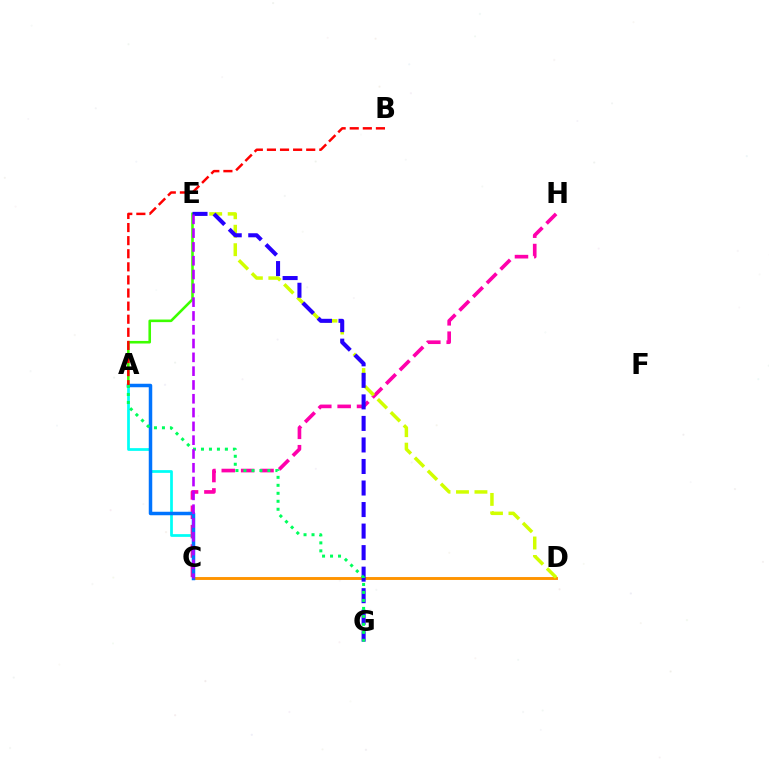{('A', 'C'): [{'color': '#00fff6', 'line_style': 'solid', 'thickness': 1.97}, {'color': '#0074ff', 'line_style': 'solid', 'thickness': 2.51}], ('C', 'D'): [{'color': '#ff9400', 'line_style': 'solid', 'thickness': 2.09}], ('C', 'H'): [{'color': '#ff00ac', 'line_style': 'dashed', 'thickness': 2.63}], ('D', 'E'): [{'color': '#d1ff00', 'line_style': 'dashed', 'thickness': 2.51}], ('A', 'E'): [{'color': '#3dff00', 'line_style': 'solid', 'thickness': 1.86}], ('A', 'B'): [{'color': '#ff0000', 'line_style': 'dashed', 'thickness': 1.78}], ('E', 'G'): [{'color': '#2500ff', 'line_style': 'dashed', 'thickness': 2.93}], ('A', 'G'): [{'color': '#00ff5c', 'line_style': 'dotted', 'thickness': 2.17}], ('C', 'E'): [{'color': '#b900ff', 'line_style': 'dashed', 'thickness': 1.88}]}